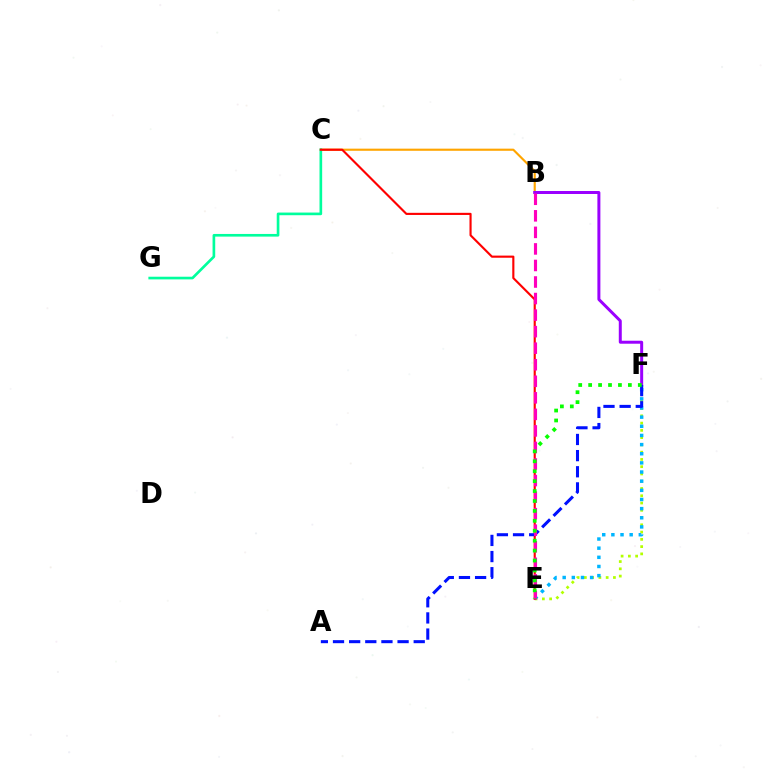{('B', 'C'): [{'color': '#ffa500', 'line_style': 'solid', 'thickness': 1.54}], ('B', 'F'): [{'color': '#9b00ff', 'line_style': 'solid', 'thickness': 2.15}], ('E', 'F'): [{'color': '#b3ff00', 'line_style': 'dotted', 'thickness': 1.97}, {'color': '#00b5ff', 'line_style': 'dotted', 'thickness': 2.49}, {'color': '#08ff00', 'line_style': 'dotted', 'thickness': 2.7}], ('C', 'G'): [{'color': '#00ff9d', 'line_style': 'solid', 'thickness': 1.91}], ('C', 'E'): [{'color': '#ff0000', 'line_style': 'solid', 'thickness': 1.54}], ('A', 'F'): [{'color': '#0010ff', 'line_style': 'dashed', 'thickness': 2.19}], ('B', 'E'): [{'color': '#ff00bd', 'line_style': 'dashed', 'thickness': 2.25}]}